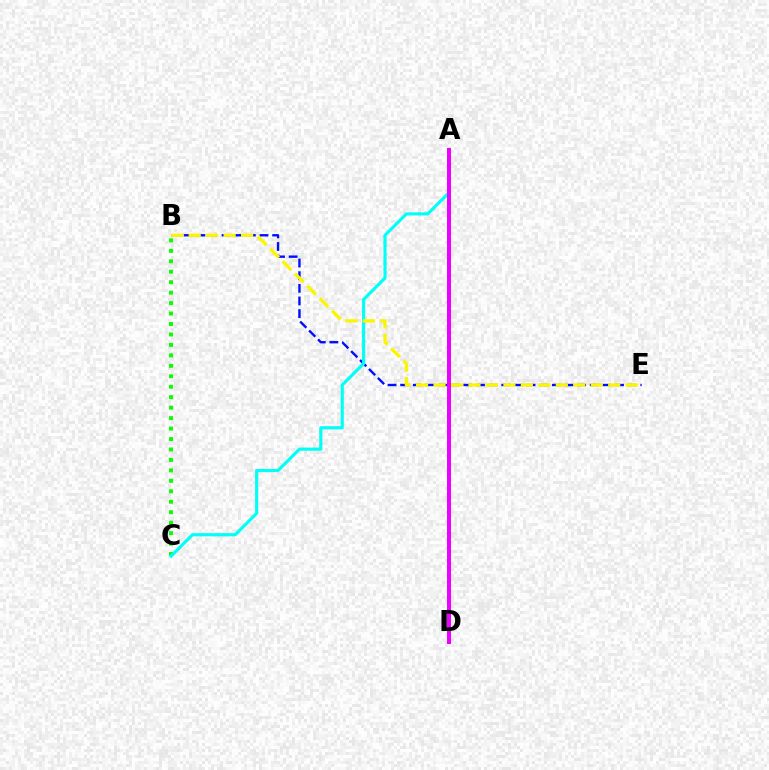{('A', 'D'): [{'color': '#ff0000', 'line_style': 'dotted', 'thickness': 2.67}, {'color': '#ee00ff', 'line_style': 'solid', 'thickness': 2.87}], ('B', 'C'): [{'color': '#08ff00', 'line_style': 'dotted', 'thickness': 2.84}], ('B', 'E'): [{'color': '#0010ff', 'line_style': 'dashed', 'thickness': 1.72}, {'color': '#fcf500', 'line_style': 'dashed', 'thickness': 2.37}], ('A', 'C'): [{'color': '#00fff6', 'line_style': 'solid', 'thickness': 2.27}]}